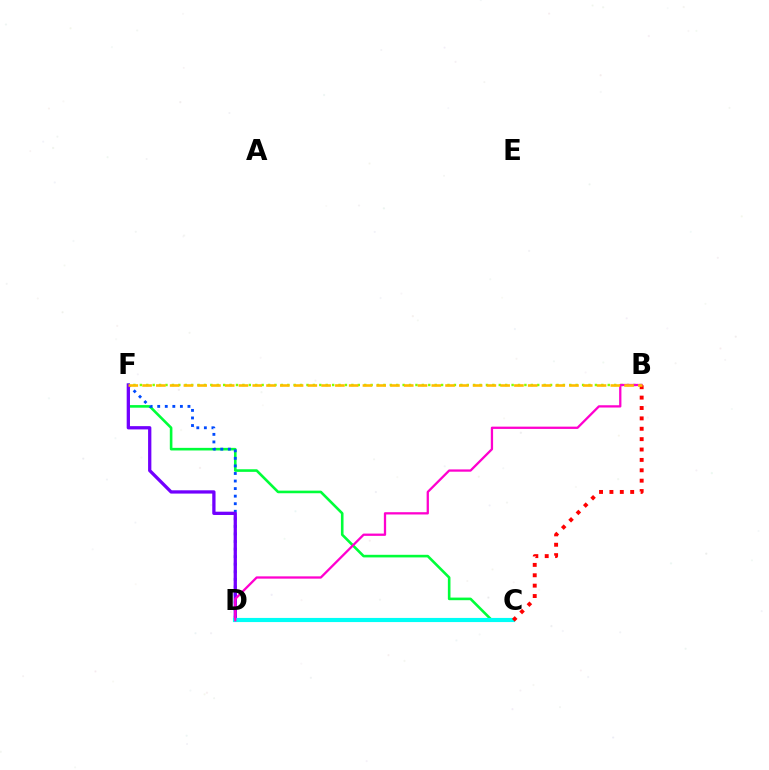{('B', 'F'): [{'color': '#84ff00', 'line_style': 'dotted', 'thickness': 1.74}, {'color': '#ffbd00', 'line_style': 'dashed', 'thickness': 1.87}], ('C', 'F'): [{'color': '#00ff39', 'line_style': 'solid', 'thickness': 1.88}], ('D', 'F'): [{'color': '#004bff', 'line_style': 'dotted', 'thickness': 2.05}, {'color': '#7200ff', 'line_style': 'solid', 'thickness': 2.36}], ('C', 'D'): [{'color': '#00fff6', 'line_style': 'solid', 'thickness': 2.98}], ('B', 'D'): [{'color': '#ff00cf', 'line_style': 'solid', 'thickness': 1.65}], ('B', 'C'): [{'color': '#ff0000', 'line_style': 'dotted', 'thickness': 2.82}]}